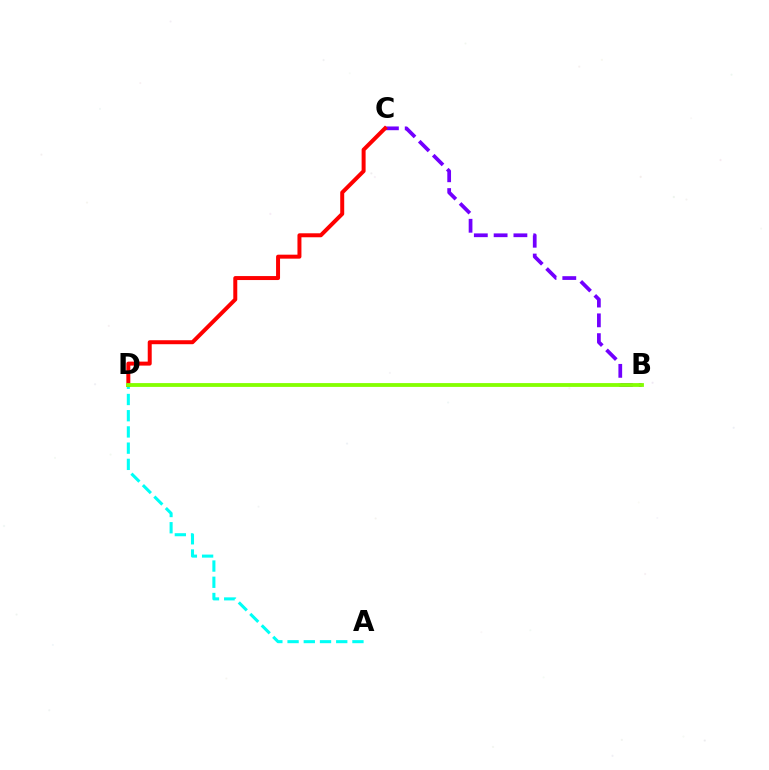{('A', 'D'): [{'color': '#00fff6', 'line_style': 'dashed', 'thickness': 2.2}], ('B', 'C'): [{'color': '#7200ff', 'line_style': 'dashed', 'thickness': 2.69}], ('C', 'D'): [{'color': '#ff0000', 'line_style': 'solid', 'thickness': 2.87}], ('B', 'D'): [{'color': '#84ff00', 'line_style': 'solid', 'thickness': 2.74}]}